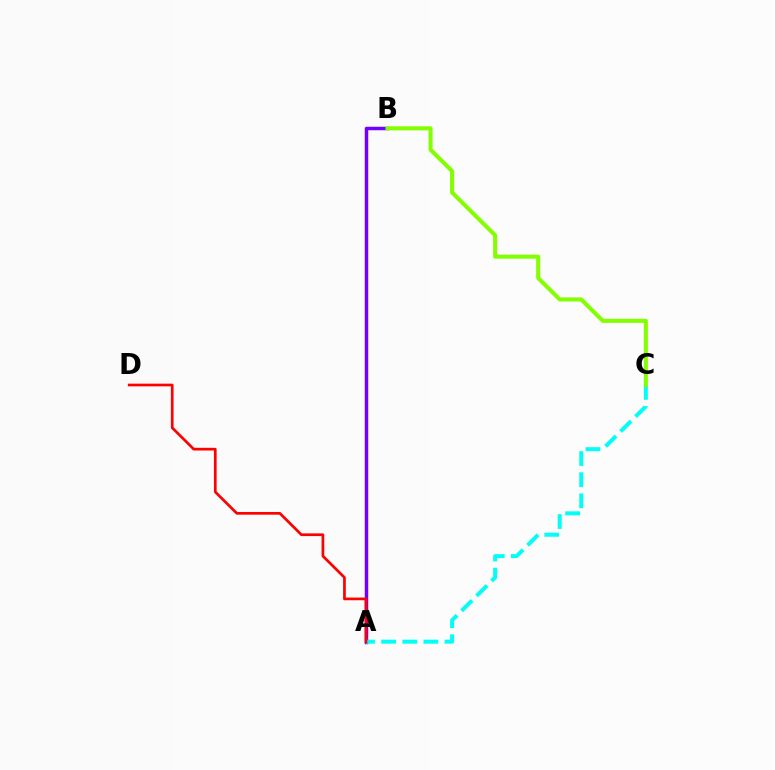{('A', 'B'): [{'color': '#7200ff', 'line_style': 'solid', 'thickness': 2.51}], ('A', 'C'): [{'color': '#00fff6', 'line_style': 'dashed', 'thickness': 2.87}], ('B', 'C'): [{'color': '#84ff00', 'line_style': 'solid', 'thickness': 2.93}], ('A', 'D'): [{'color': '#ff0000', 'line_style': 'solid', 'thickness': 1.94}]}